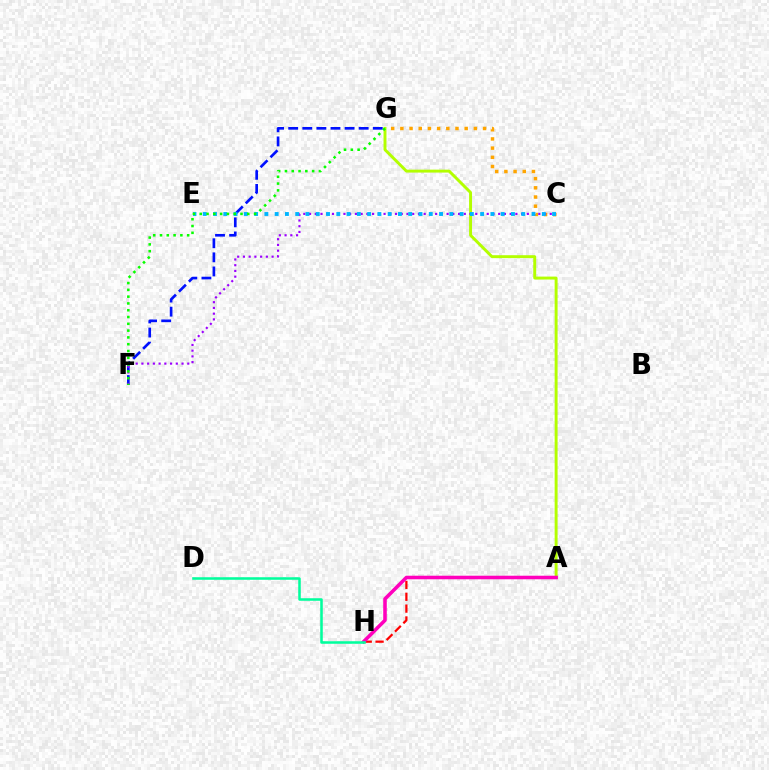{('A', 'G'): [{'color': '#b3ff00', 'line_style': 'solid', 'thickness': 2.11}], ('C', 'G'): [{'color': '#ffa500', 'line_style': 'dotted', 'thickness': 2.5}], ('F', 'G'): [{'color': '#0010ff', 'line_style': 'dashed', 'thickness': 1.91}, {'color': '#08ff00', 'line_style': 'dotted', 'thickness': 1.85}], ('A', 'H'): [{'color': '#ff0000', 'line_style': 'dashed', 'thickness': 1.61}, {'color': '#ff00bd', 'line_style': 'solid', 'thickness': 2.56}], ('C', 'F'): [{'color': '#9b00ff', 'line_style': 'dotted', 'thickness': 1.56}], ('C', 'E'): [{'color': '#00b5ff', 'line_style': 'dotted', 'thickness': 2.79}], ('D', 'H'): [{'color': '#00ff9d', 'line_style': 'solid', 'thickness': 1.83}]}